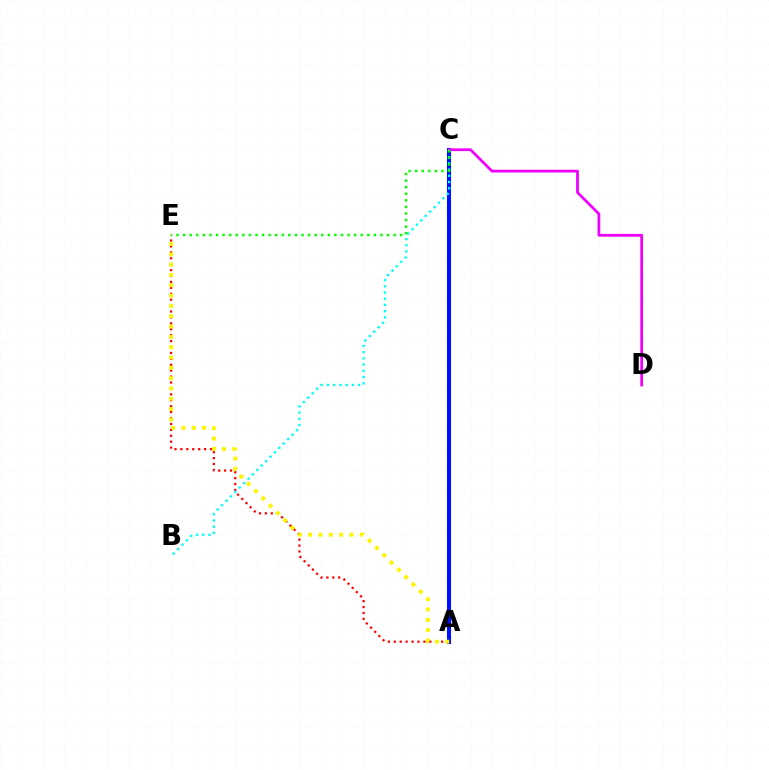{('A', 'C'): [{'color': '#0010ff', 'line_style': 'solid', 'thickness': 2.93}], ('A', 'E'): [{'color': '#ff0000', 'line_style': 'dotted', 'thickness': 1.61}, {'color': '#fcf500', 'line_style': 'dotted', 'thickness': 2.8}], ('C', 'D'): [{'color': '#ee00ff', 'line_style': 'solid', 'thickness': 1.98}], ('B', 'C'): [{'color': '#00fff6', 'line_style': 'dotted', 'thickness': 1.69}], ('C', 'E'): [{'color': '#08ff00', 'line_style': 'dotted', 'thickness': 1.79}]}